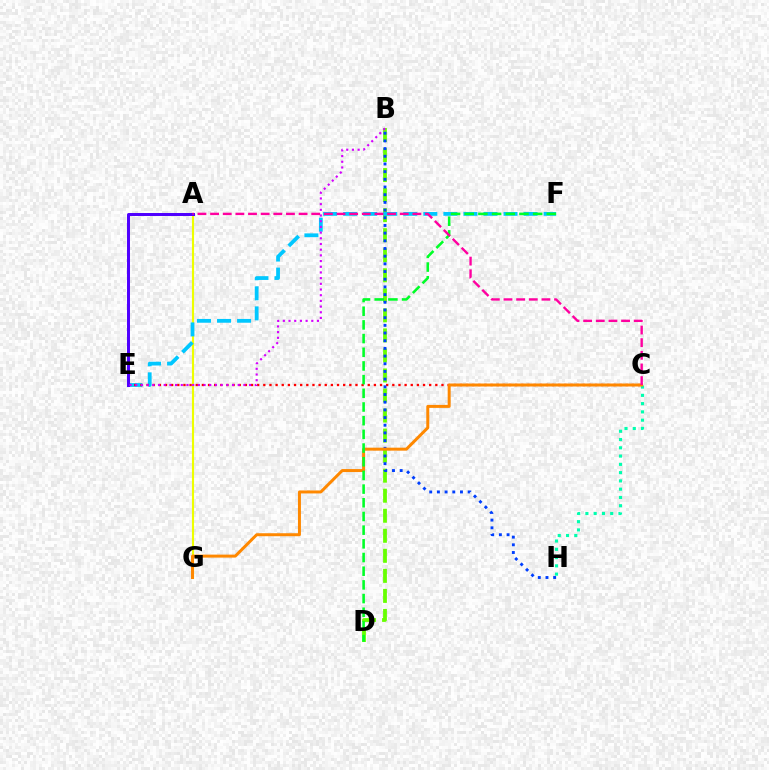{('B', 'D'): [{'color': '#66ff00', 'line_style': 'dashed', 'thickness': 2.72}], ('A', 'G'): [{'color': '#eeff00', 'line_style': 'solid', 'thickness': 1.53}], ('E', 'F'): [{'color': '#00c7ff', 'line_style': 'dashed', 'thickness': 2.72}], ('C', 'H'): [{'color': '#00ffaf', 'line_style': 'dotted', 'thickness': 2.25}], ('C', 'E'): [{'color': '#ff0000', 'line_style': 'dotted', 'thickness': 1.67}], ('A', 'E'): [{'color': '#4f00ff', 'line_style': 'solid', 'thickness': 2.14}], ('B', 'H'): [{'color': '#003fff', 'line_style': 'dotted', 'thickness': 2.09}], ('B', 'E'): [{'color': '#d600ff', 'line_style': 'dotted', 'thickness': 1.55}], ('C', 'G'): [{'color': '#ff8800', 'line_style': 'solid', 'thickness': 2.15}], ('D', 'F'): [{'color': '#00ff27', 'line_style': 'dashed', 'thickness': 1.86}], ('A', 'C'): [{'color': '#ff00a0', 'line_style': 'dashed', 'thickness': 1.72}]}